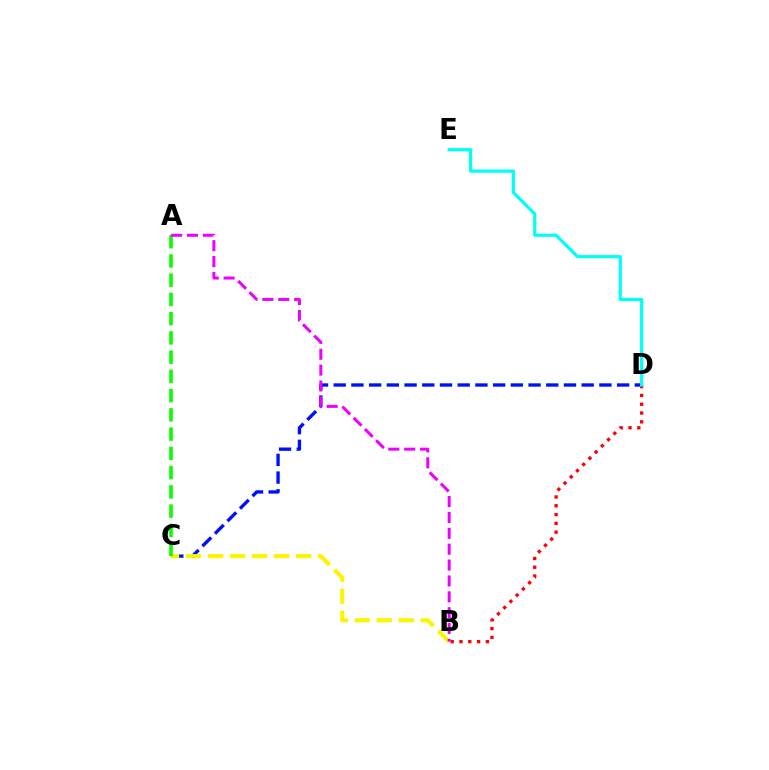{('C', 'D'): [{'color': '#0010ff', 'line_style': 'dashed', 'thickness': 2.41}], ('B', 'C'): [{'color': '#fcf500', 'line_style': 'dashed', 'thickness': 2.99}], ('B', 'D'): [{'color': '#ff0000', 'line_style': 'dotted', 'thickness': 2.39}], ('A', 'C'): [{'color': '#08ff00', 'line_style': 'dashed', 'thickness': 2.61}], ('A', 'B'): [{'color': '#ee00ff', 'line_style': 'dashed', 'thickness': 2.16}], ('D', 'E'): [{'color': '#00fff6', 'line_style': 'solid', 'thickness': 2.32}]}